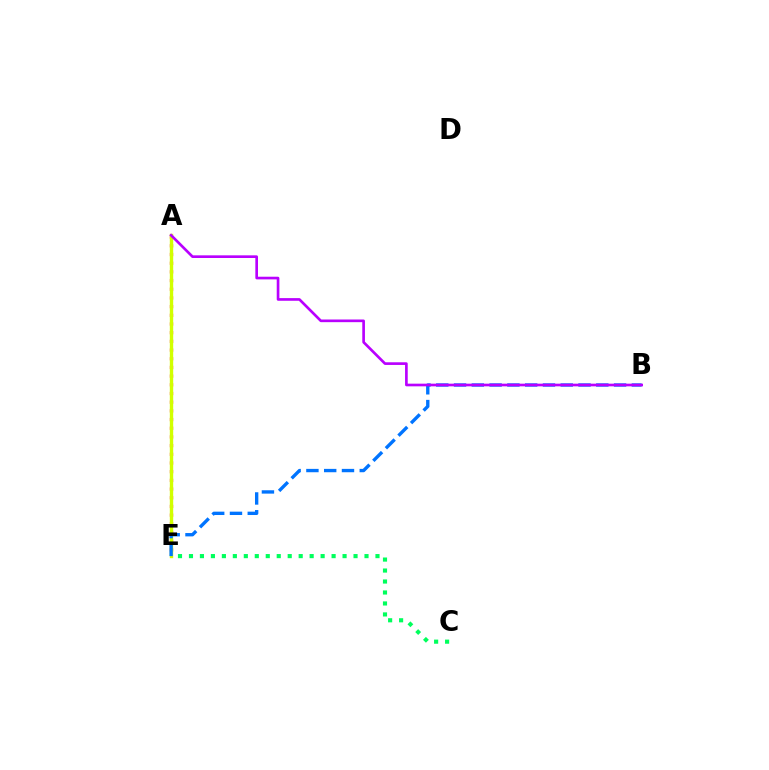{('A', 'E'): [{'color': '#ff0000', 'line_style': 'dotted', 'thickness': 2.36}, {'color': '#d1ff00', 'line_style': 'solid', 'thickness': 2.44}], ('C', 'E'): [{'color': '#00ff5c', 'line_style': 'dotted', 'thickness': 2.98}], ('B', 'E'): [{'color': '#0074ff', 'line_style': 'dashed', 'thickness': 2.42}], ('A', 'B'): [{'color': '#b900ff', 'line_style': 'solid', 'thickness': 1.92}]}